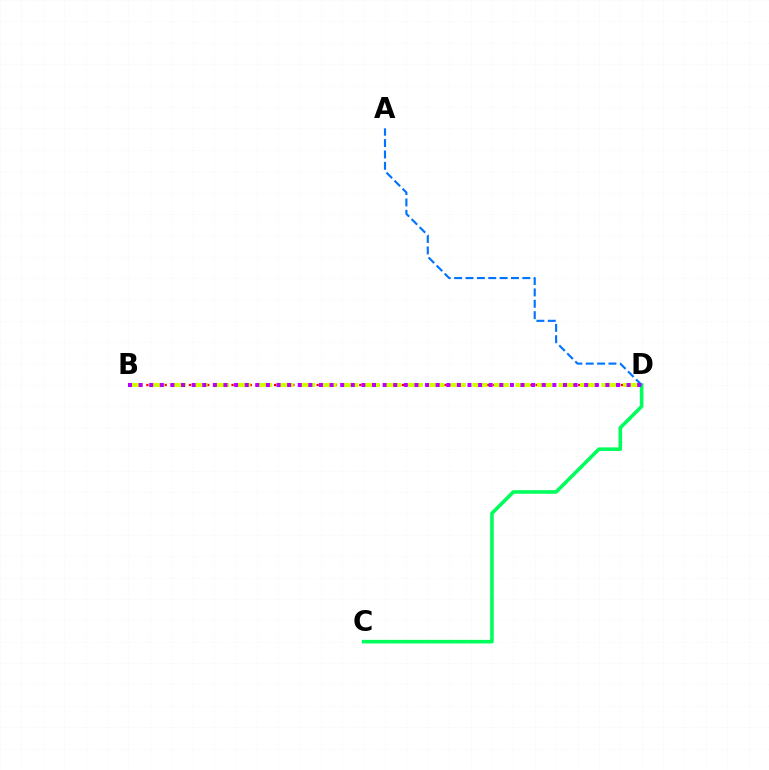{('B', 'D'): [{'color': '#ff0000', 'line_style': 'dotted', 'thickness': 1.65}, {'color': '#d1ff00', 'line_style': 'dashed', 'thickness': 2.92}, {'color': '#b900ff', 'line_style': 'dotted', 'thickness': 2.88}], ('C', 'D'): [{'color': '#00ff5c', 'line_style': 'solid', 'thickness': 2.59}], ('A', 'D'): [{'color': '#0074ff', 'line_style': 'dashed', 'thickness': 1.54}]}